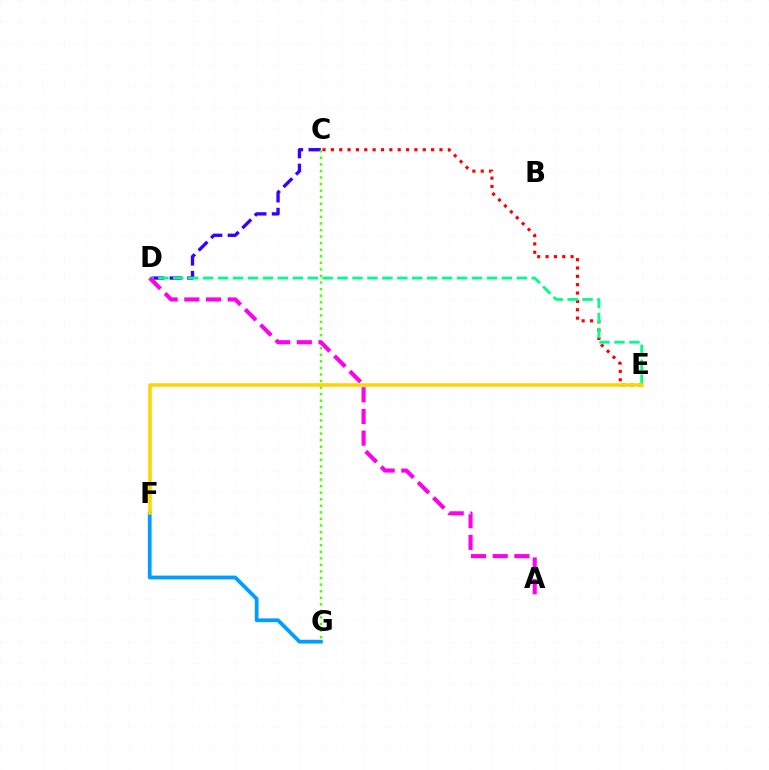{('C', 'E'): [{'color': '#ff0000', 'line_style': 'dotted', 'thickness': 2.27}], ('C', 'D'): [{'color': '#3700ff', 'line_style': 'dashed', 'thickness': 2.4}], ('C', 'G'): [{'color': '#4fff00', 'line_style': 'dotted', 'thickness': 1.78}], ('D', 'E'): [{'color': '#00ff86', 'line_style': 'dashed', 'thickness': 2.03}], ('A', 'D'): [{'color': '#ff00ed', 'line_style': 'dashed', 'thickness': 2.95}], ('F', 'G'): [{'color': '#009eff', 'line_style': 'solid', 'thickness': 2.73}], ('E', 'F'): [{'color': '#ffd500', 'line_style': 'solid', 'thickness': 2.56}]}